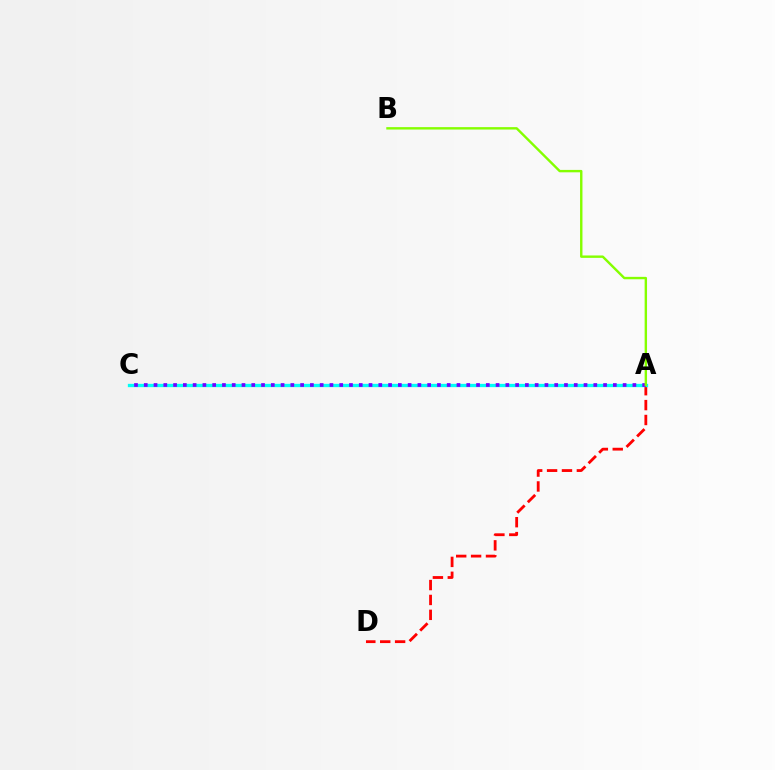{('A', 'D'): [{'color': '#ff0000', 'line_style': 'dashed', 'thickness': 2.02}], ('A', 'C'): [{'color': '#00fff6', 'line_style': 'solid', 'thickness': 2.38}, {'color': '#7200ff', 'line_style': 'dotted', 'thickness': 2.66}], ('A', 'B'): [{'color': '#84ff00', 'line_style': 'solid', 'thickness': 1.73}]}